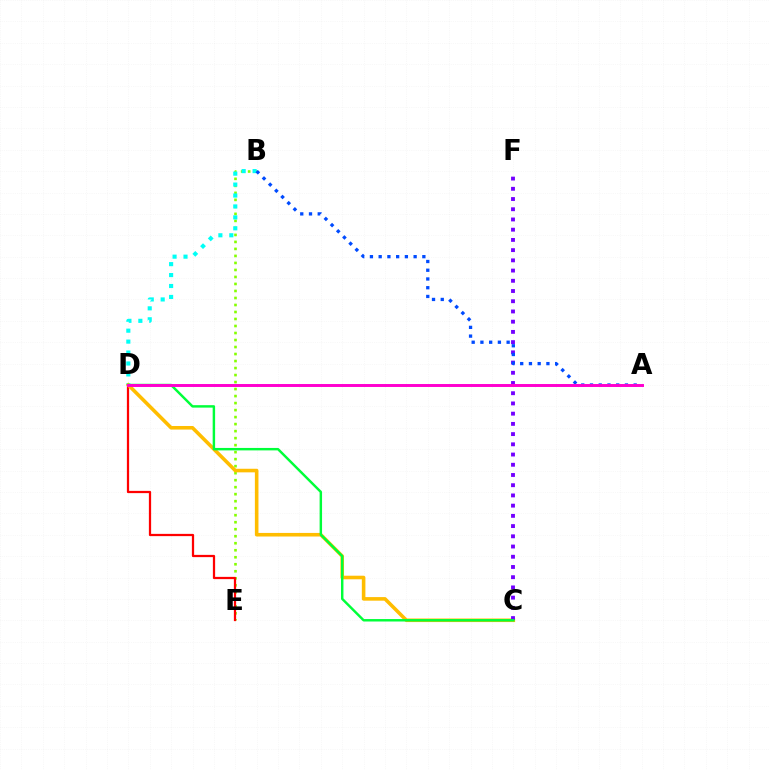{('B', 'E'): [{'color': '#84ff00', 'line_style': 'dotted', 'thickness': 1.9}], ('D', 'E'): [{'color': '#ff0000', 'line_style': 'solid', 'thickness': 1.62}], ('B', 'D'): [{'color': '#00fff6', 'line_style': 'dotted', 'thickness': 2.97}], ('C', 'D'): [{'color': '#ffbd00', 'line_style': 'solid', 'thickness': 2.58}, {'color': '#00ff39', 'line_style': 'solid', 'thickness': 1.76}], ('C', 'F'): [{'color': '#7200ff', 'line_style': 'dotted', 'thickness': 2.78}], ('A', 'B'): [{'color': '#004bff', 'line_style': 'dotted', 'thickness': 2.37}], ('A', 'D'): [{'color': '#ff00cf', 'line_style': 'solid', 'thickness': 2.13}]}